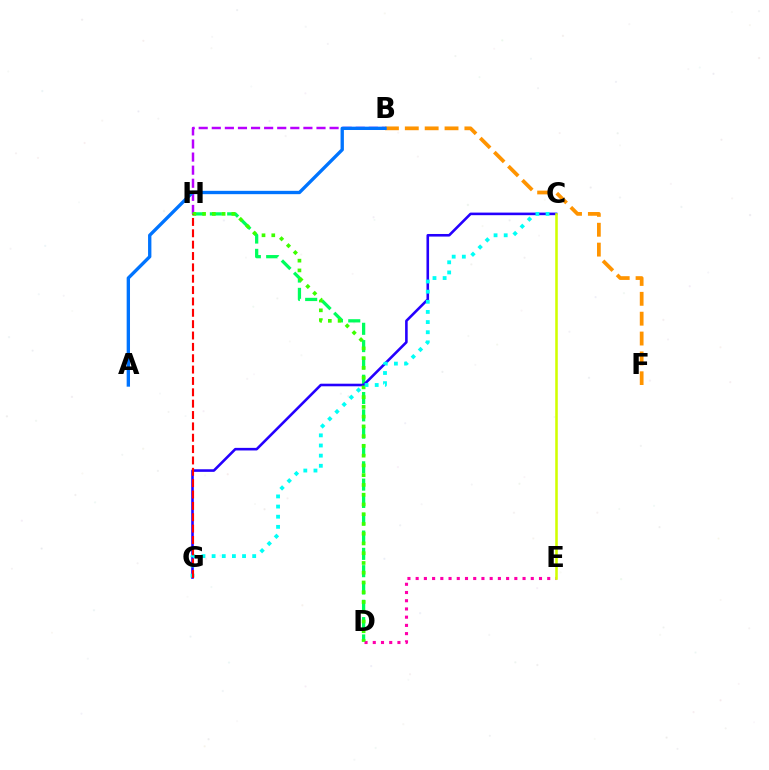{('D', 'H'): [{'color': '#00ff5c', 'line_style': 'dashed', 'thickness': 2.35}, {'color': '#3dff00', 'line_style': 'dotted', 'thickness': 2.65}], ('B', 'H'): [{'color': '#b900ff', 'line_style': 'dashed', 'thickness': 1.78}], ('C', 'G'): [{'color': '#2500ff', 'line_style': 'solid', 'thickness': 1.87}, {'color': '#00fff6', 'line_style': 'dotted', 'thickness': 2.76}], ('D', 'E'): [{'color': '#ff00ac', 'line_style': 'dotted', 'thickness': 2.23}], ('B', 'F'): [{'color': '#ff9400', 'line_style': 'dashed', 'thickness': 2.7}], ('A', 'B'): [{'color': '#0074ff', 'line_style': 'solid', 'thickness': 2.41}], ('C', 'E'): [{'color': '#d1ff00', 'line_style': 'solid', 'thickness': 1.84}], ('G', 'H'): [{'color': '#ff0000', 'line_style': 'dashed', 'thickness': 1.54}]}